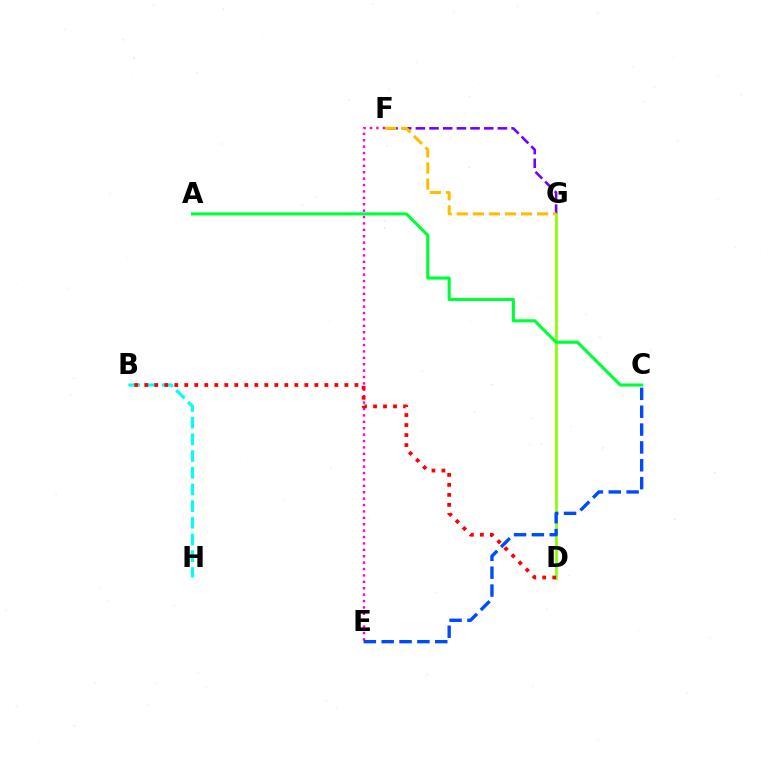{('F', 'G'): [{'color': '#7200ff', 'line_style': 'dashed', 'thickness': 1.86}, {'color': '#ffbd00', 'line_style': 'dashed', 'thickness': 2.18}], ('B', 'H'): [{'color': '#00fff6', 'line_style': 'dashed', 'thickness': 2.27}], ('D', 'G'): [{'color': '#84ff00', 'line_style': 'solid', 'thickness': 1.9}], ('E', 'F'): [{'color': '#ff00cf', 'line_style': 'dotted', 'thickness': 1.74}], ('B', 'D'): [{'color': '#ff0000', 'line_style': 'dotted', 'thickness': 2.72}], ('A', 'C'): [{'color': '#00ff39', 'line_style': 'solid', 'thickness': 2.24}], ('C', 'E'): [{'color': '#004bff', 'line_style': 'dashed', 'thickness': 2.43}]}